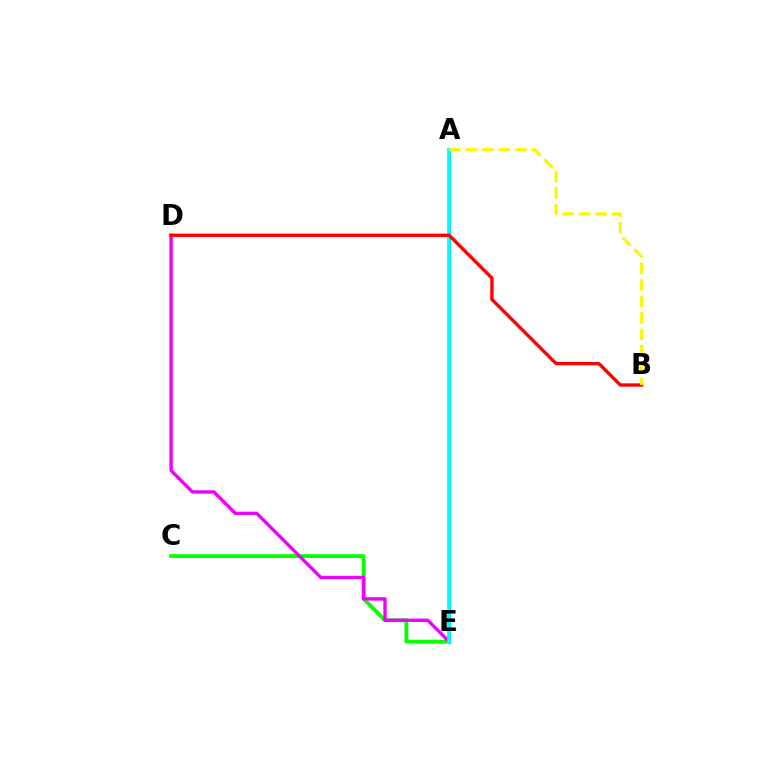{('C', 'E'): [{'color': '#08ff00', 'line_style': 'solid', 'thickness': 2.76}], ('D', 'E'): [{'color': '#ee00ff', 'line_style': 'solid', 'thickness': 2.42}], ('A', 'E'): [{'color': '#0010ff', 'line_style': 'solid', 'thickness': 2.21}, {'color': '#00fff6', 'line_style': 'solid', 'thickness': 2.74}], ('B', 'D'): [{'color': '#ff0000', 'line_style': 'solid', 'thickness': 2.42}], ('A', 'B'): [{'color': '#fcf500', 'line_style': 'dashed', 'thickness': 2.24}]}